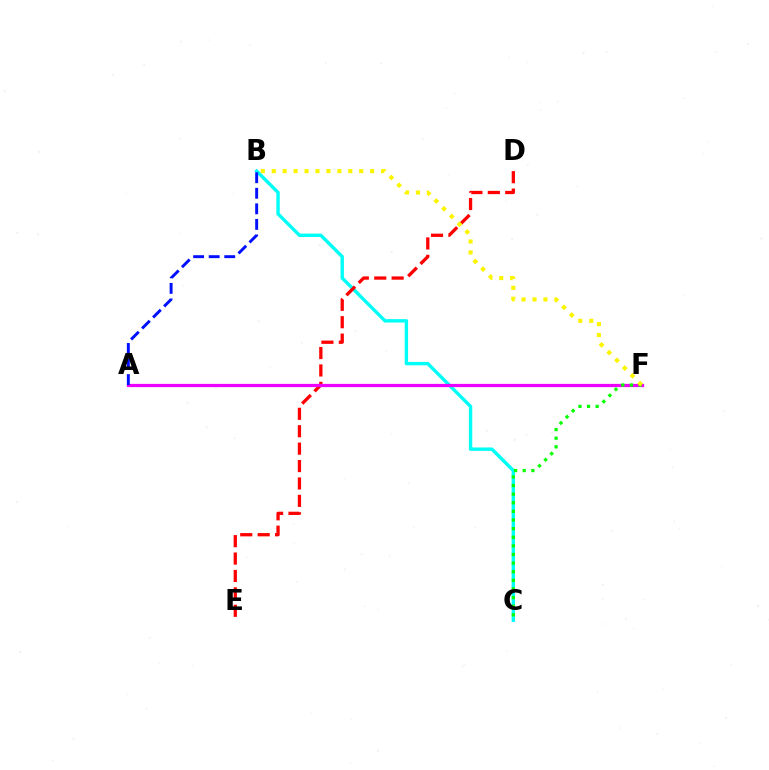{('B', 'C'): [{'color': '#00fff6', 'line_style': 'solid', 'thickness': 2.44}], ('D', 'E'): [{'color': '#ff0000', 'line_style': 'dashed', 'thickness': 2.36}], ('A', 'F'): [{'color': '#ee00ff', 'line_style': 'solid', 'thickness': 2.33}], ('C', 'F'): [{'color': '#08ff00', 'line_style': 'dotted', 'thickness': 2.34}], ('A', 'B'): [{'color': '#0010ff', 'line_style': 'dashed', 'thickness': 2.11}], ('B', 'F'): [{'color': '#fcf500', 'line_style': 'dotted', 'thickness': 2.97}]}